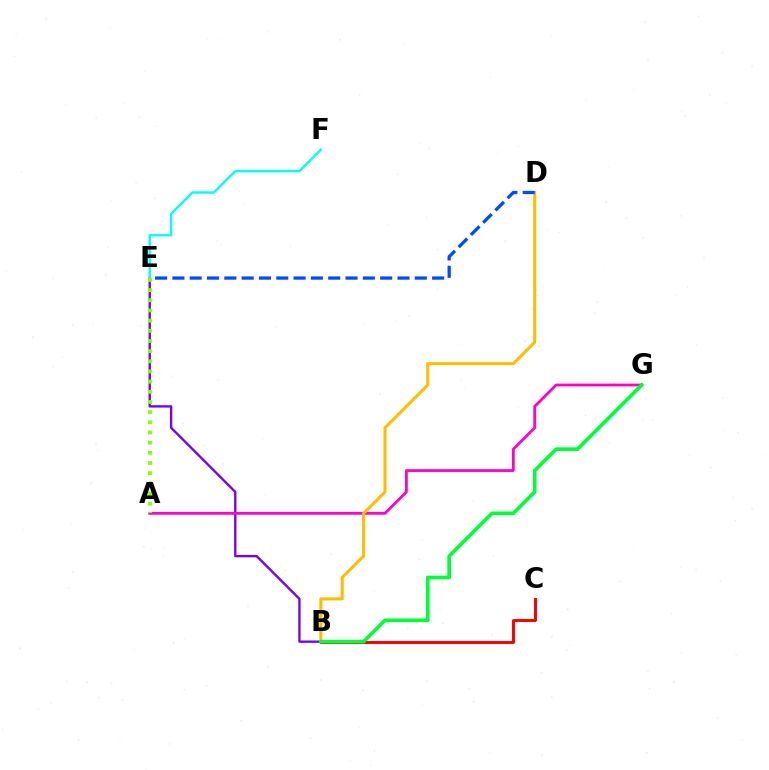{('B', 'E'): [{'color': '#7200ff', 'line_style': 'solid', 'thickness': 1.69}], ('E', 'F'): [{'color': '#00fff6', 'line_style': 'solid', 'thickness': 1.7}], ('A', 'G'): [{'color': '#ff00cf', 'line_style': 'solid', 'thickness': 2.02}], ('B', 'C'): [{'color': '#ff0000', 'line_style': 'solid', 'thickness': 2.13}], ('B', 'D'): [{'color': '#ffbd00', 'line_style': 'solid', 'thickness': 2.2}], ('D', 'E'): [{'color': '#004bff', 'line_style': 'dashed', 'thickness': 2.35}], ('B', 'G'): [{'color': '#00ff39', 'line_style': 'solid', 'thickness': 2.64}], ('A', 'E'): [{'color': '#84ff00', 'line_style': 'dotted', 'thickness': 2.76}]}